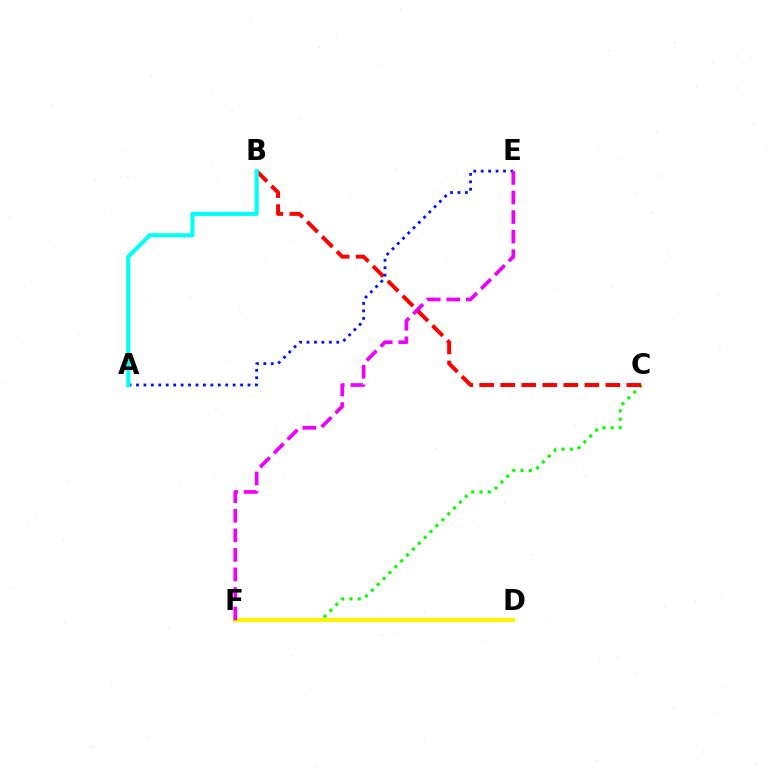{('C', 'F'): [{'color': '#08ff00', 'line_style': 'dotted', 'thickness': 2.26}], ('B', 'C'): [{'color': '#ff0000', 'line_style': 'dashed', 'thickness': 2.86}], ('A', 'E'): [{'color': '#0010ff', 'line_style': 'dotted', 'thickness': 2.02}], ('A', 'B'): [{'color': '#00fff6', 'line_style': 'solid', 'thickness': 2.95}], ('D', 'F'): [{'color': '#fcf500', 'line_style': 'solid', 'thickness': 2.99}], ('E', 'F'): [{'color': '#ee00ff', 'line_style': 'dashed', 'thickness': 2.66}]}